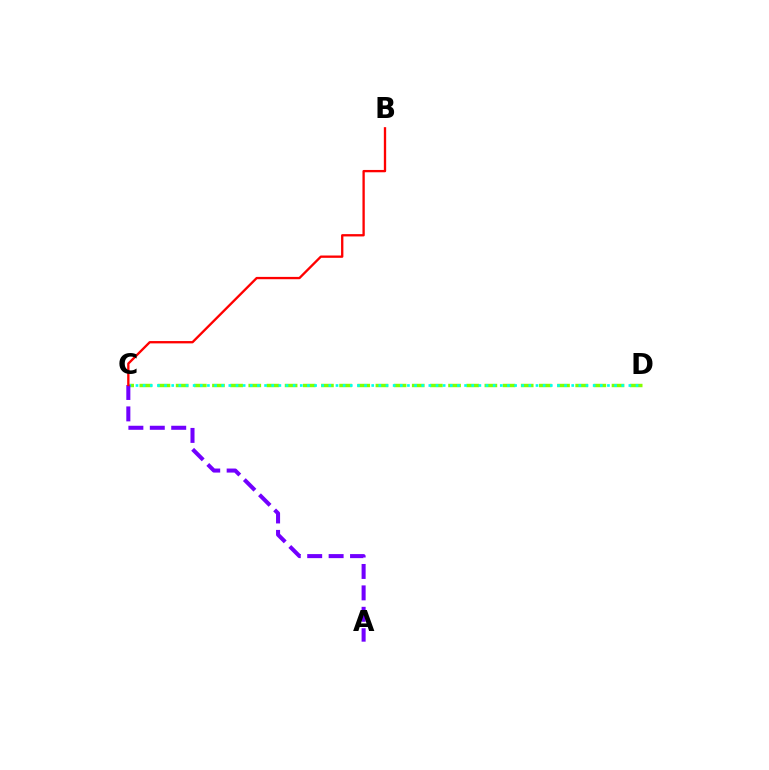{('C', 'D'): [{'color': '#84ff00', 'line_style': 'dashed', 'thickness': 2.47}, {'color': '#00fff6', 'line_style': 'dotted', 'thickness': 1.94}], ('A', 'C'): [{'color': '#7200ff', 'line_style': 'dashed', 'thickness': 2.91}], ('B', 'C'): [{'color': '#ff0000', 'line_style': 'solid', 'thickness': 1.67}]}